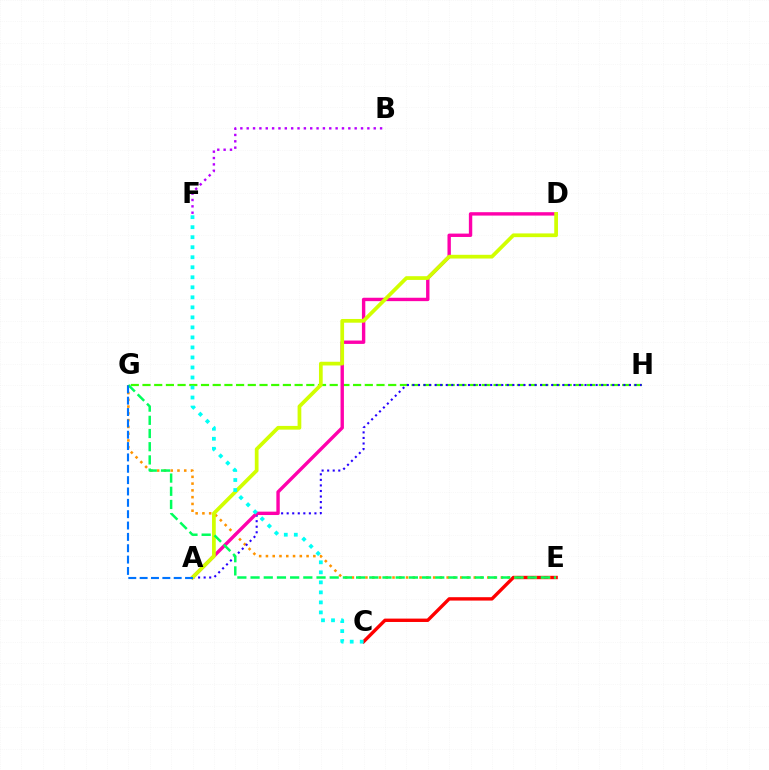{('C', 'E'): [{'color': '#ff0000', 'line_style': 'solid', 'thickness': 2.43}], ('E', 'G'): [{'color': '#ff9400', 'line_style': 'dotted', 'thickness': 1.84}, {'color': '#00ff5c', 'line_style': 'dashed', 'thickness': 1.79}], ('G', 'H'): [{'color': '#3dff00', 'line_style': 'dashed', 'thickness': 1.59}], ('A', 'H'): [{'color': '#2500ff', 'line_style': 'dotted', 'thickness': 1.51}], ('B', 'F'): [{'color': '#b900ff', 'line_style': 'dotted', 'thickness': 1.73}], ('A', 'D'): [{'color': '#ff00ac', 'line_style': 'solid', 'thickness': 2.44}, {'color': '#d1ff00', 'line_style': 'solid', 'thickness': 2.68}], ('C', 'F'): [{'color': '#00fff6', 'line_style': 'dotted', 'thickness': 2.72}], ('A', 'G'): [{'color': '#0074ff', 'line_style': 'dashed', 'thickness': 1.54}]}